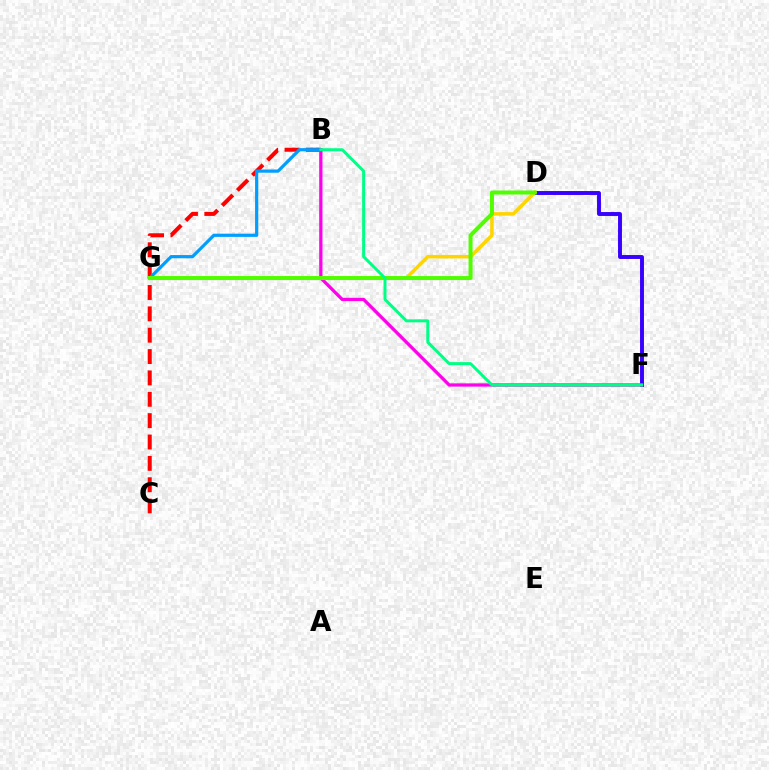{('B', 'C'): [{'color': '#ff0000', 'line_style': 'dashed', 'thickness': 2.9}], ('D', 'F'): [{'color': '#3700ff', 'line_style': 'solid', 'thickness': 2.82}], ('B', 'G'): [{'color': '#009eff', 'line_style': 'solid', 'thickness': 2.31}], ('B', 'F'): [{'color': '#ff00ed', 'line_style': 'solid', 'thickness': 2.35}, {'color': '#00ff86', 'line_style': 'solid', 'thickness': 2.14}], ('D', 'G'): [{'color': '#ffd500', 'line_style': 'solid', 'thickness': 2.56}, {'color': '#4fff00', 'line_style': 'solid', 'thickness': 2.88}]}